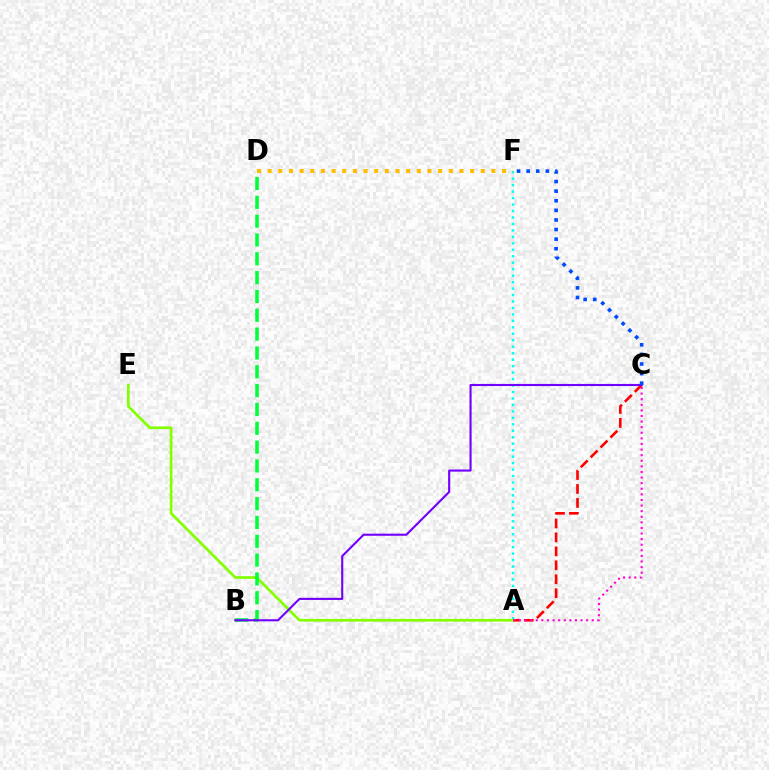{('A', 'F'): [{'color': '#00fff6', 'line_style': 'dotted', 'thickness': 1.76}], ('A', 'E'): [{'color': '#84ff00', 'line_style': 'solid', 'thickness': 1.94}], ('D', 'F'): [{'color': '#ffbd00', 'line_style': 'dotted', 'thickness': 2.89}], ('A', 'C'): [{'color': '#ff0000', 'line_style': 'dashed', 'thickness': 1.9}, {'color': '#ff00cf', 'line_style': 'dotted', 'thickness': 1.52}], ('B', 'D'): [{'color': '#00ff39', 'line_style': 'dashed', 'thickness': 2.56}], ('B', 'C'): [{'color': '#7200ff', 'line_style': 'solid', 'thickness': 1.52}], ('C', 'F'): [{'color': '#004bff', 'line_style': 'dotted', 'thickness': 2.61}]}